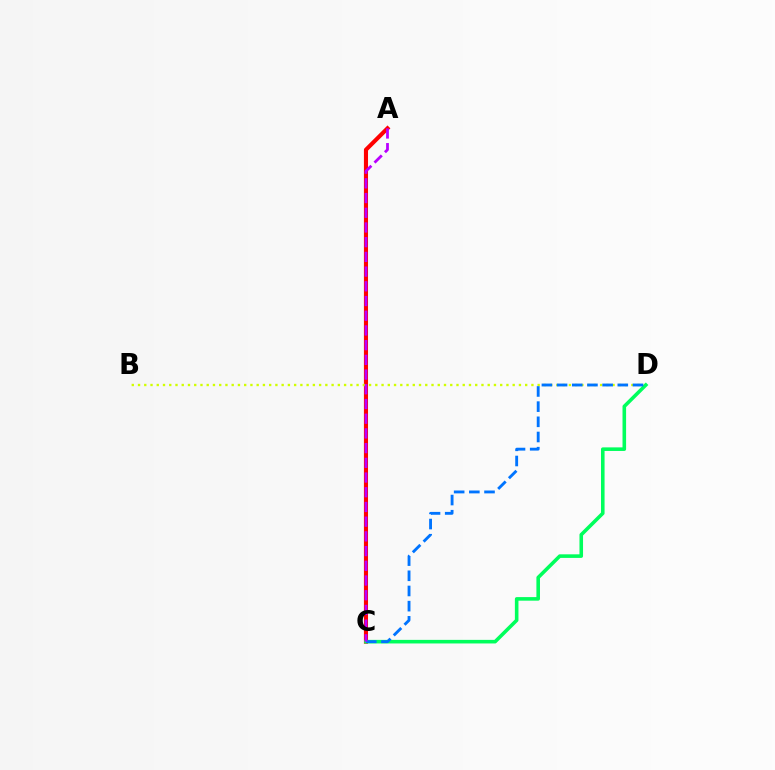{('A', 'C'): [{'color': '#ff0000', 'line_style': 'solid', 'thickness': 2.95}, {'color': '#b900ff', 'line_style': 'dashed', 'thickness': 2.0}], ('B', 'D'): [{'color': '#d1ff00', 'line_style': 'dotted', 'thickness': 1.7}], ('C', 'D'): [{'color': '#00ff5c', 'line_style': 'solid', 'thickness': 2.58}, {'color': '#0074ff', 'line_style': 'dashed', 'thickness': 2.06}]}